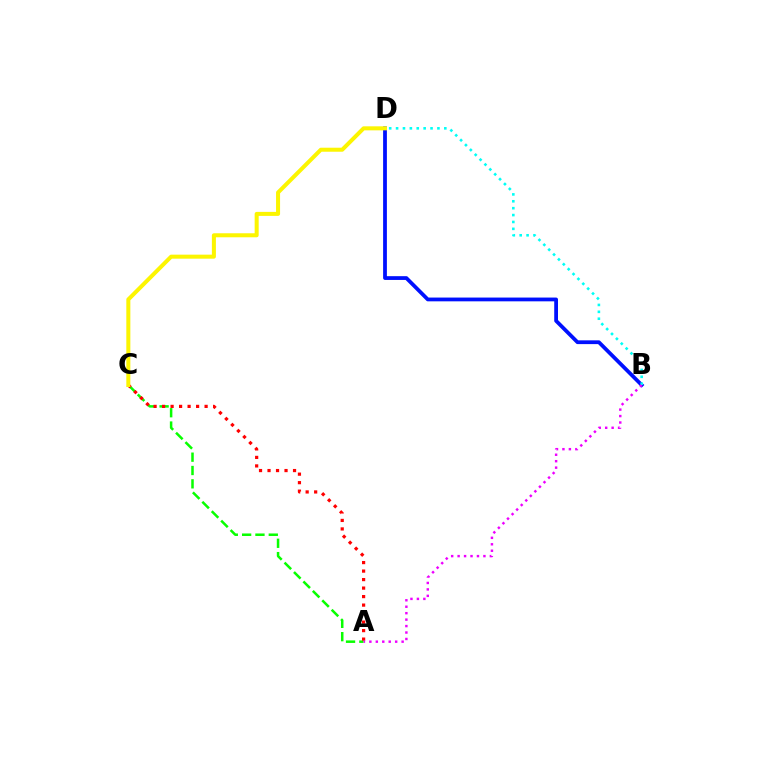{('A', 'C'): [{'color': '#08ff00', 'line_style': 'dashed', 'thickness': 1.81}, {'color': '#ff0000', 'line_style': 'dotted', 'thickness': 2.31}], ('B', 'D'): [{'color': '#0010ff', 'line_style': 'solid', 'thickness': 2.72}, {'color': '#00fff6', 'line_style': 'dotted', 'thickness': 1.87}], ('A', 'B'): [{'color': '#ee00ff', 'line_style': 'dotted', 'thickness': 1.75}], ('C', 'D'): [{'color': '#fcf500', 'line_style': 'solid', 'thickness': 2.89}]}